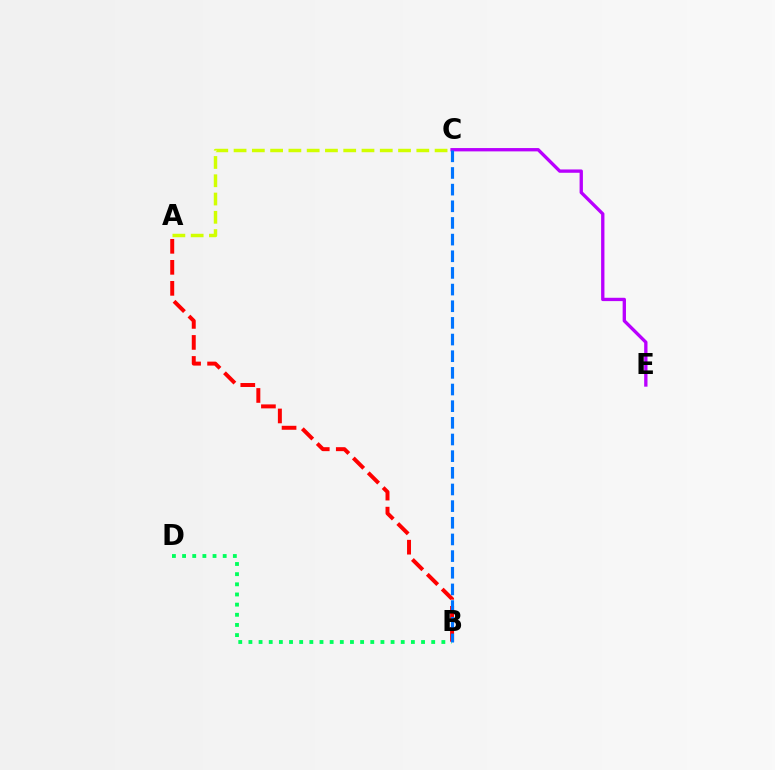{('B', 'D'): [{'color': '#00ff5c', 'line_style': 'dotted', 'thickness': 2.76}], ('C', 'E'): [{'color': '#b900ff', 'line_style': 'solid', 'thickness': 2.39}], ('A', 'B'): [{'color': '#ff0000', 'line_style': 'dashed', 'thickness': 2.85}], ('A', 'C'): [{'color': '#d1ff00', 'line_style': 'dashed', 'thickness': 2.48}], ('B', 'C'): [{'color': '#0074ff', 'line_style': 'dashed', 'thickness': 2.26}]}